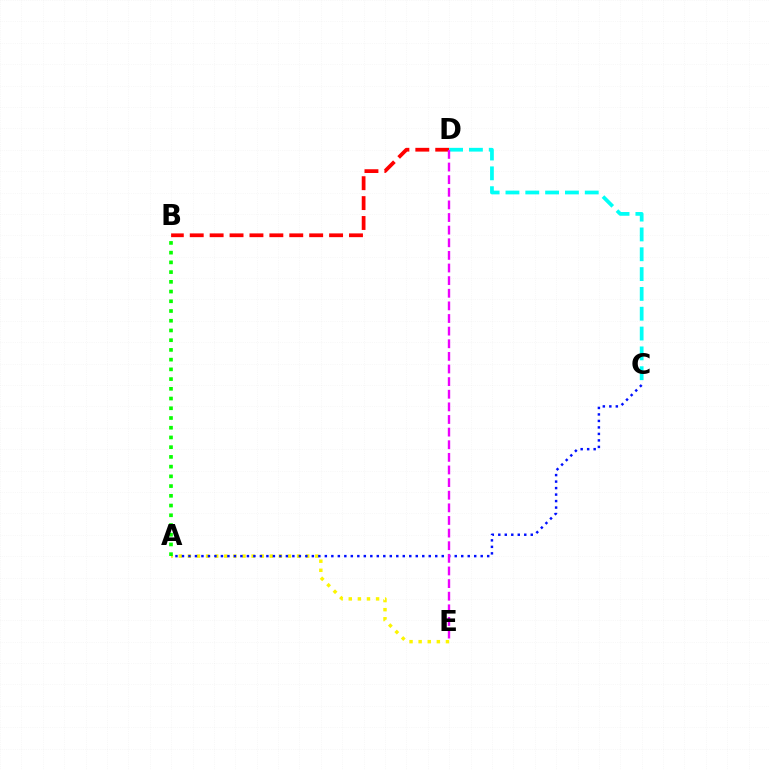{('A', 'E'): [{'color': '#fcf500', 'line_style': 'dotted', 'thickness': 2.47}], ('A', 'B'): [{'color': '#08ff00', 'line_style': 'dotted', 'thickness': 2.64}], ('B', 'D'): [{'color': '#ff0000', 'line_style': 'dashed', 'thickness': 2.7}], ('C', 'D'): [{'color': '#00fff6', 'line_style': 'dashed', 'thickness': 2.69}], ('A', 'C'): [{'color': '#0010ff', 'line_style': 'dotted', 'thickness': 1.76}], ('D', 'E'): [{'color': '#ee00ff', 'line_style': 'dashed', 'thickness': 1.71}]}